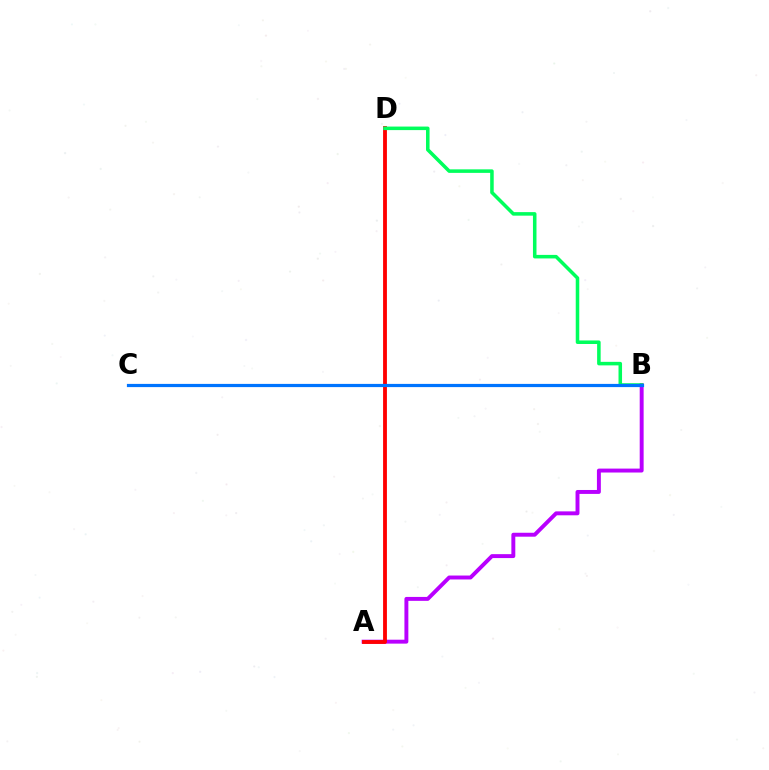{('A', 'B'): [{'color': '#b900ff', 'line_style': 'solid', 'thickness': 2.83}], ('A', 'D'): [{'color': '#ff0000', 'line_style': 'solid', 'thickness': 2.76}], ('B', 'D'): [{'color': '#00ff5c', 'line_style': 'solid', 'thickness': 2.55}], ('B', 'C'): [{'color': '#d1ff00', 'line_style': 'dotted', 'thickness': 1.8}, {'color': '#0074ff', 'line_style': 'solid', 'thickness': 2.31}]}